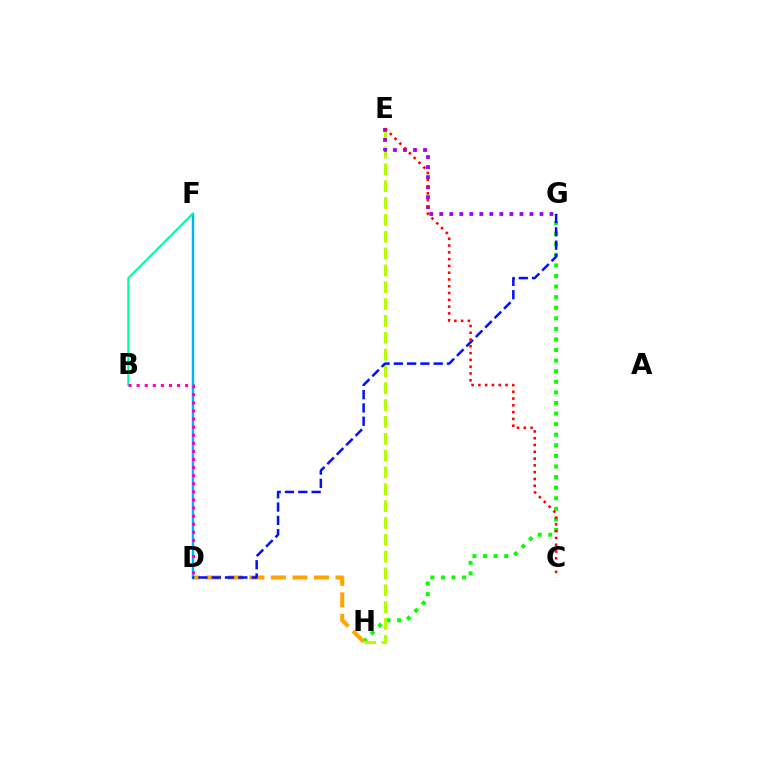{('G', 'H'): [{'color': '#08ff00', 'line_style': 'dotted', 'thickness': 2.88}], ('D', 'H'): [{'color': '#ffa500', 'line_style': 'dashed', 'thickness': 2.93}], ('E', 'H'): [{'color': '#b3ff00', 'line_style': 'dashed', 'thickness': 2.29}], ('D', 'F'): [{'color': '#00b5ff', 'line_style': 'solid', 'thickness': 1.77}], ('E', 'G'): [{'color': '#9b00ff', 'line_style': 'dotted', 'thickness': 2.72}], ('B', 'F'): [{'color': '#00ff9d', 'line_style': 'solid', 'thickness': 1.55}], ('D', 'G'): [{'color': '#0010ff', 'line_style': 'dashed', 'thickness': 1.81}], ('C', 'E'): [{'color': '#ff0000', 'line_style': 'dotted', 'thickness': 1.84}], ('B', 'D'): [{'color': '#ff00bd', 'line_style': 'dotted', 'thickness': 2.2}]}